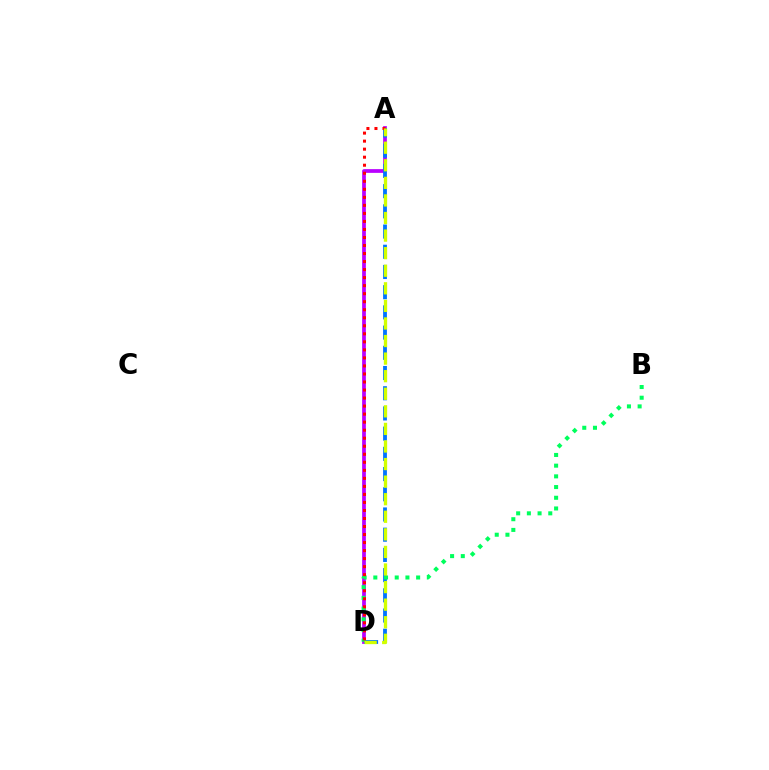{('A', 'D'): [{'color': '#b900ff', 'line_style': 'solid', 'thickness': 2.69}, {'color': '#0074ff', 'line_style': 'dashed', 'thickness': 2.75}, {'color': '#ff0000', 'line_style': 'dotted', 'thickness': 2.18}, {'color': '#d1ff00', 'line_style': 'dashed', 'thickness': 2.39}], ('B', 'D'): [{'color': '#00ff5c', 'line_style': 'dotted', 'thickness': 2.91}]}